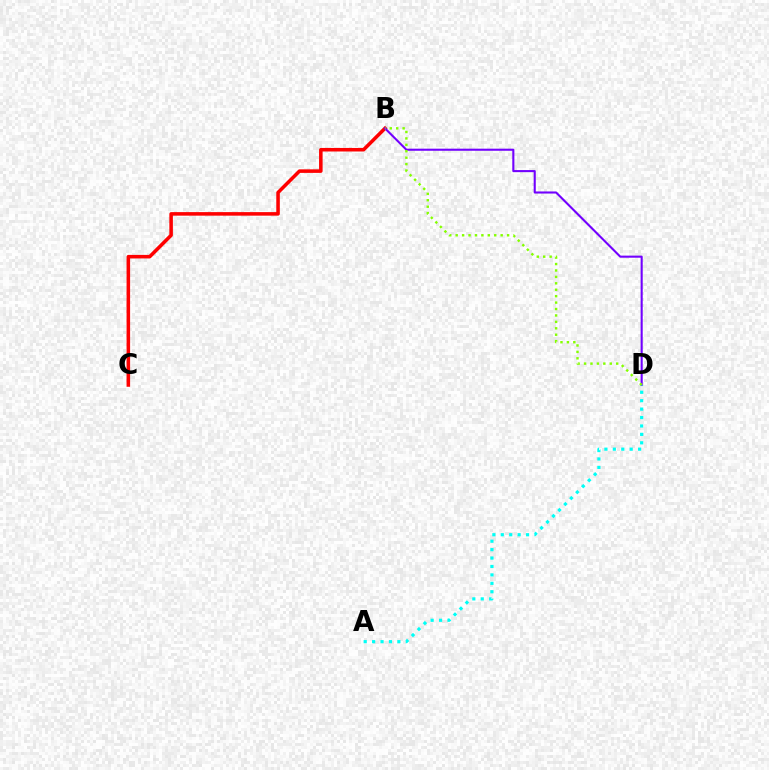{('B', 'C'): [{'color': '#ff0000', 'line_style': 'solid', 'thickness': 2.55}], ('B', 'D'): [{'color': '#7200ff', 'line_style': 'solid', 'thickness': 1.51}, {'color': '#84ff00', 'line_style': 'dotted', 'thickness': 1.75}], ('A', 'D'): [{'color': '#00fff6', 'line_style': 'dotted', 'thickness': 2.29}]}